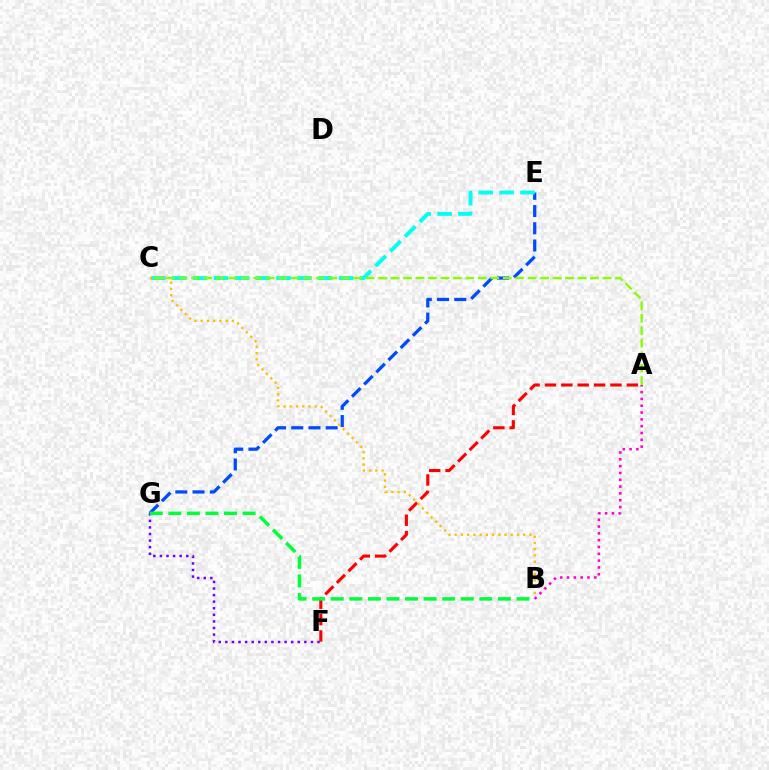{('E', 'G'): [{'color': '#004bff', 'line_style': 'dashed', 'thickness': 2.34}], ('C', 'E'): [{'color': '#00fff6', 'line_style': 'dashed', 'thickness': 2.83}], ('F', 'G'): [{'color': '#7200ff', 'line_style': 'dotted', 'thickness': 1.79}], ('A', 'F'): [{'color': '#ff0000', 'line_style': 'dashed', 'thickness': 2.22}], ('B', 'C'): [{'color': '#ffbd00', 'line_style': 'dotted', 'thickness': 1.69}], ('A', 'B'): [{'color': '#ff00cf', 'line_style': 'dotted', 'thickness': 1.85}], ('B', 'G'): [{'color': '#00ff39', 'line_style': 'dashed', 'thickness': 2.52}], ('A', 'C'): [{'color': '#84ff00', 'line_style': 'dashed', 'thickness': 1.69}]}